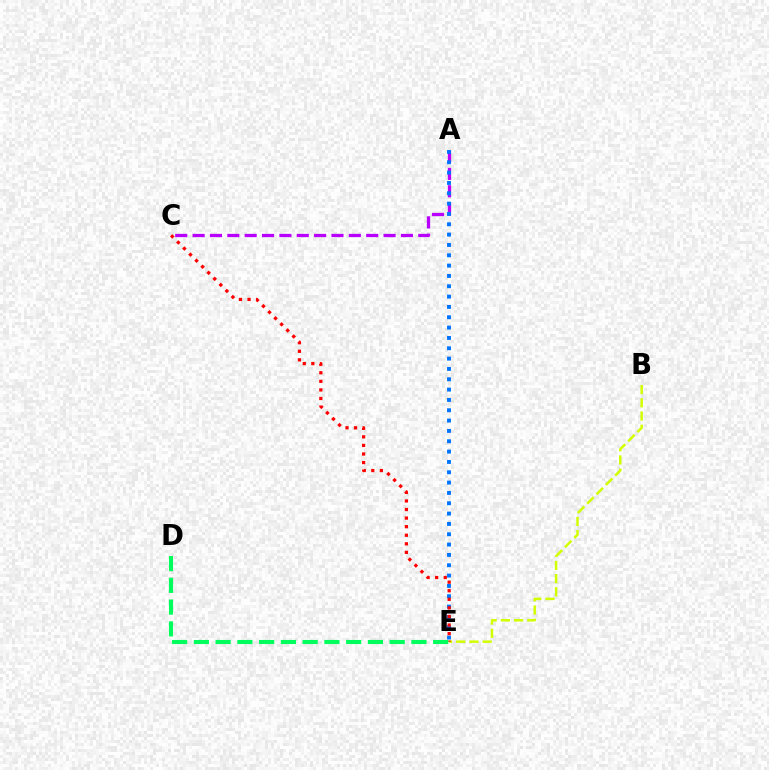{('A', 'C'): [{'color': '#b900ff', 'line_style': 'dashed', 'thickness': 2.36}], ('B', 'E'): [{'color': '#d1ff00', 'line_style': 'dashed', 'thickness': 1.79}], ('A', 'E'): [{'color': '#0074ff', 'line_style': 'dotted', 'thickness': 2.81}], ('C', 'E'): [{'color': '#ff0000', 'line_style': 'dotted', 'thickness': 2.33}], ('D', 'E'): [{'color': '#00ff5c', 'line_style': 'dashed', 'thickness': 2.96}]}